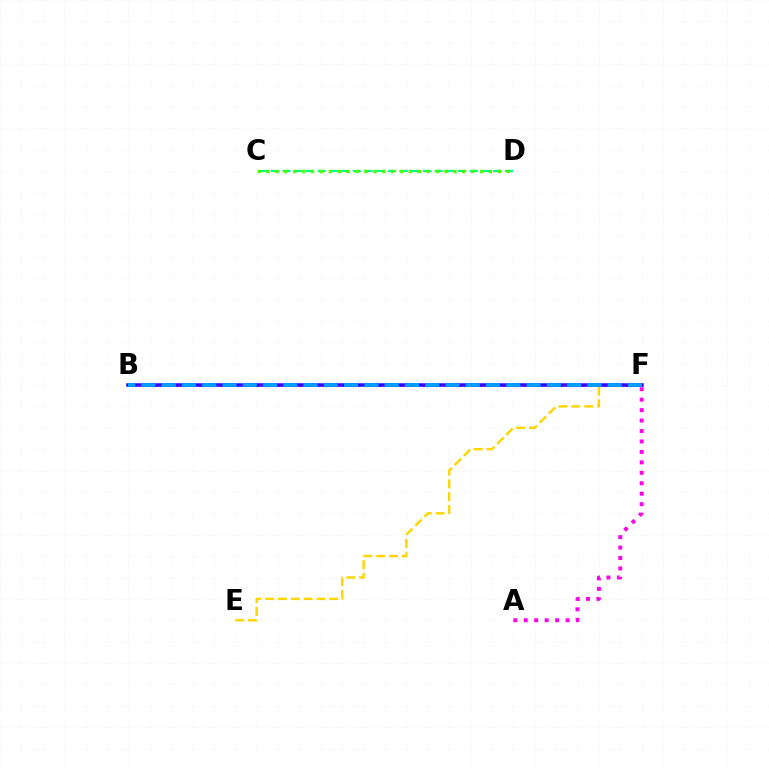{('C', 'D'): [{'color': '#00ff86', 'line_style': 'dashed', 'thickness': 1.59}, {'color': '#4fff00', 'line_style': 'dotted', 'thickness': 2.42}], ('E', 'F'): [{'color': '#ffd500', 'line_style': 'dashed', 'thickness': 1.74}], ('B', 'F'): [{'color': '#ff0000', 'line_style': 'dotted', 'thickness': 1.97}, {'color': '#3700ff', 'line_style': 'solid', 'thickness': 2.53}, {'color': '#009eff', 'line_style': 'dashed', 'thickness': 2.75}], ('A', 'F'): [{'color': '#ff00ed', 'line_style': 'dotted', 'thickness': 2.84}]}